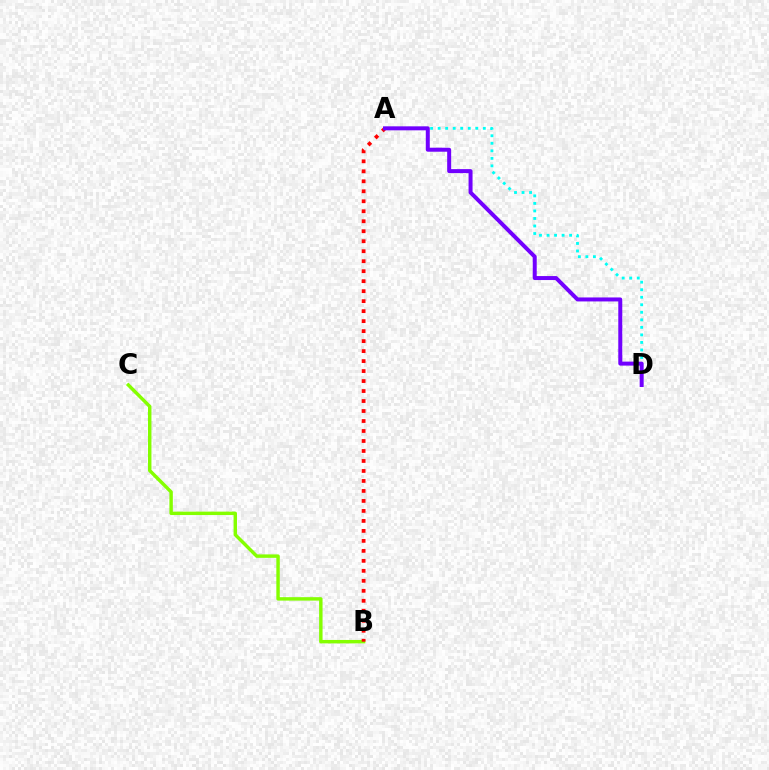{('B', 'C'): [{'color': '#84ff00', 'line_style': 'solid', 'thickness': 2.47}], ('A', 'D'): [{'color': '#00fff6', 'line_style': 'dotted', 'thickness': 2.05}, {'color': '#7200ff', 'line_style': 'solid', 'thickness': 2.87}], ('A', 'B'): [{'color': '#ff0000', 'line_style': 'dotted', 'thickness': 2.71}]}